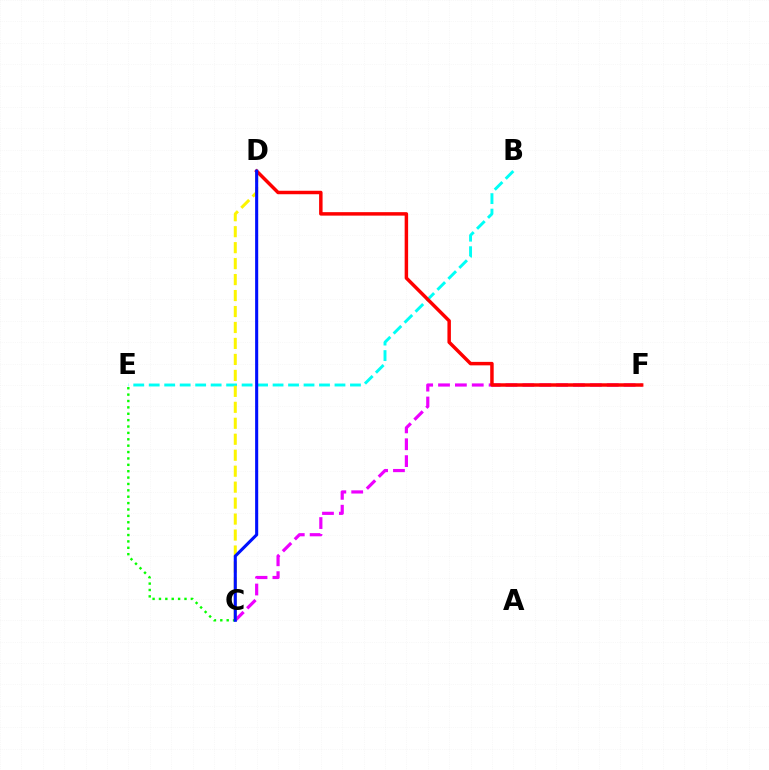{('C', 'E'): [{'color': '#08ff00', 'line_style': 'dotted', 'thickness': 1.73}], ('B', 'E'): [{'color': '#00fff6', 'line_style': 'dashed', 'thickness': 2.1}], ('C', 'F'): [{'color': '#ee00ff', 'line_style': 'dashed', 'thickness': 2.29}], ('C', 'D'): [{'color': '#fcf500', 'line_style': 'dashed', 'thickness': 2.17}, {'color': '#0010ff', 'line_style': 'solid', 'thickness': 2.22}], ('D', 'F'): [{'color': '#ff0000', 'line_style': 'solid', 'thickness': 2.5}]}